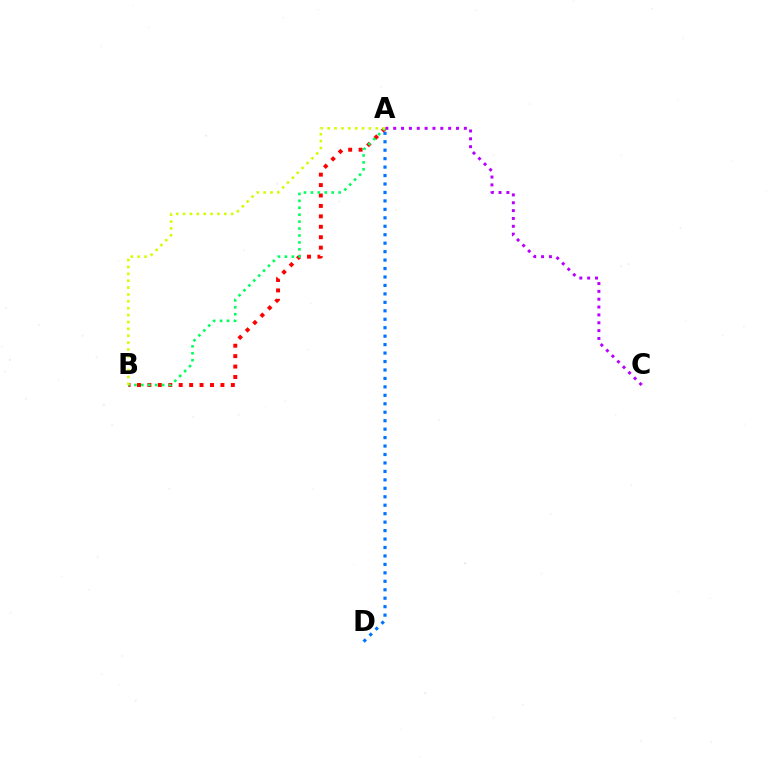{('A', 'D'): [{'color': '#0074ff', 'line_style': 'dotted', 'thickness': 2.3}], ('A', 'B'): [{'color': '#ff0000', 'line_style': 'dotted', 'thickness': 2.83}, {'color': '#00ff5c', 'line_style': 'dotted', 'thickness': 1.88}, {'color': '#d1ff00', 'line_style': 'dotted', 'thickness': 1.87}], ('A', 'C'): [{'color': '#b900ff', 'line_style': 'dotted', 'thickness': 2.13}]}